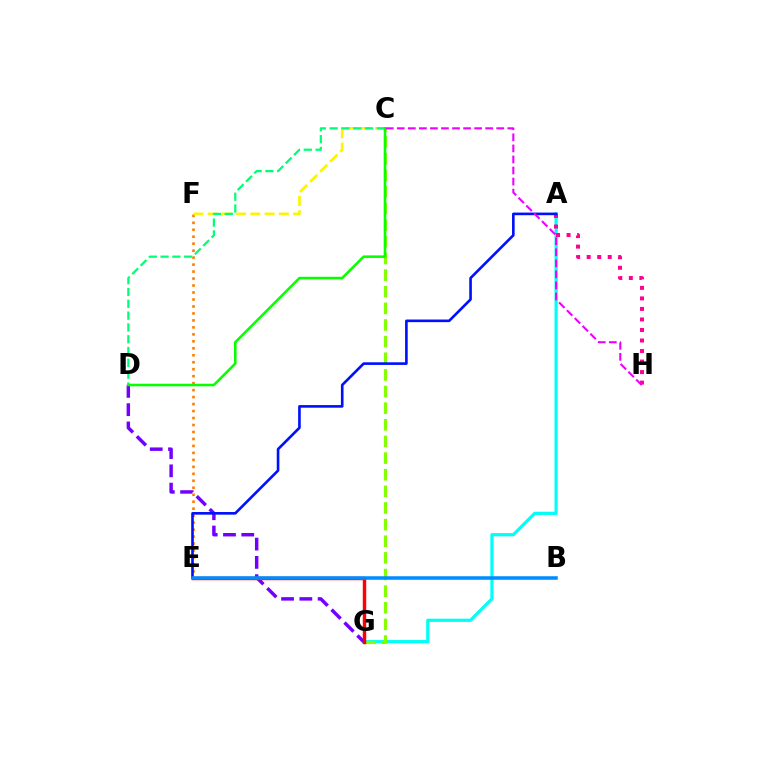{('A', 'G'): [{'color': '#00fff6', 'line_style': 'solid', 'thickness': 2.31}], ('E', 'F'): [{'color': '#ff7c00', 'line_style': 'dotted', 'thickness': 1.89}], ('A', 'H'): [{'color': '#ff0094', 'line_style': 'dotted', 'thickness': 2.86}], ('C', 'G'): [{'color': '#84ff00', 'line_style': 'dashed', 'thickness': 2.26}], ('C', 'F'): [{'color': '#fcf500', 'line_style': 'dashed', 'thickness': 1.94}], ('D', 'G'): [{'color': '#7200ff', 'line_style': 'dashed', 'thickness': 2.48}], ('C', 'D'): [{'color': '#00ff74', 'line_style': 'dashed', 'thickness': 1.6}, {'color': '#08ff00', 'line_style': 'solid', 'thickness': 1.84}], ('A', 'E'): [{'color': '#0010ff', 'line_style': 'solid', 'thickness': 1.89}], ('E', 'G'): [{'color': '#ff0000', 'line_style': 'solid', 'thickness': 2.48}], ('C', 'H'): [{'color': '#ee00ff', 'line_style': 'dashed', 'thickness': 1.5}], ('B', 'E'): [{'color': '#008cff', 'line_style': 'solid', 'thickness': 2.54}]}